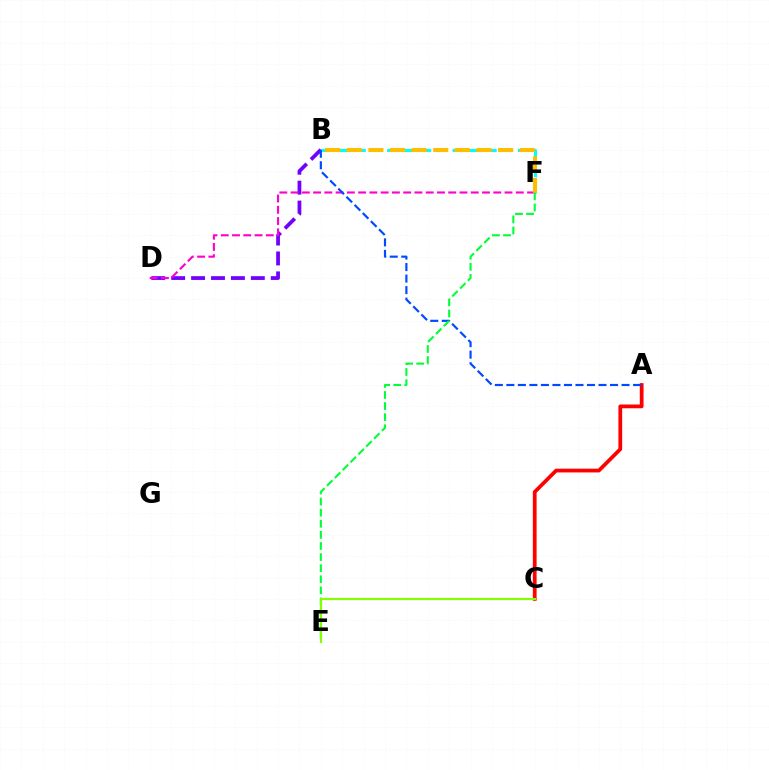{('B', 'D'): [{'color': '#7200ff', 'line_style': 'dashed', 'thickness': 2.71}], ('A', 'C'): [{'color': '#ff0000', 'line_style': 'solid', 'thickness': 2.7}], ('D', 'F'): [{'color': '#ff00cf', 'line_style': 'dashed', 'thickness': 1.53}], ('B', 'F'): [{'color': '#00fff6', 'line_style': 'dashed', 'thickness': 2.22}, {'color': '#ffbd00', 'line_style': 'dashed', 'thickness': 2.94}], ('A', 'B'): [{'color': '#004bff', 'line_style': 'dashed', 'thickness': 1.56}], ('E', 'F'): [{'color': '#00ff39', 'line_style': 'dashed', 'thickness': 1.51}], ('C', 'E'): [{'color': '#84ff00', 'line_style': 'solid', 'thickness': 1.55}]}